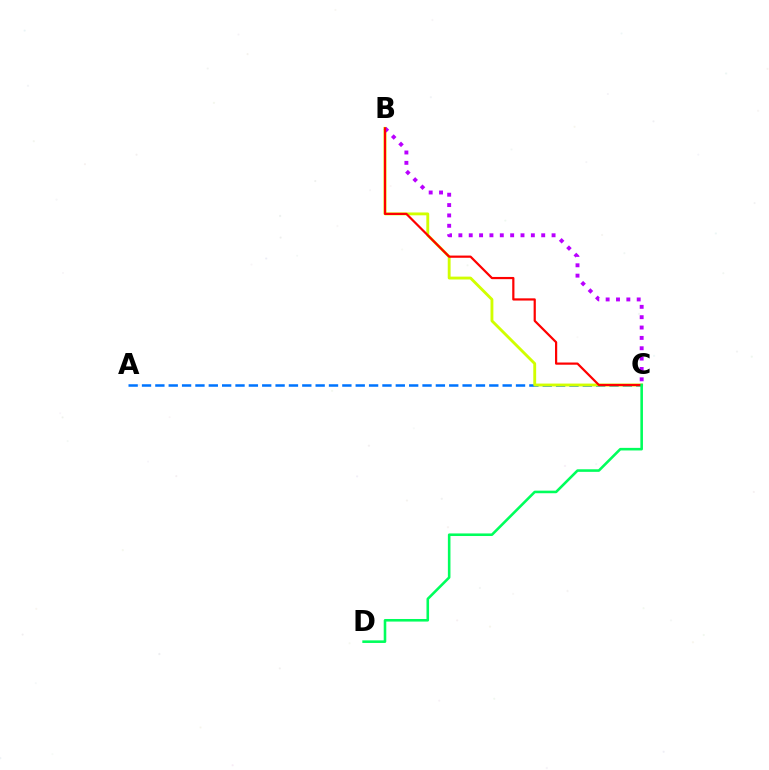{('A', 'C'): [{'color': '#0074ff', 'line_style': 'dashed', 'thickness': 1.81}], ('B', 'C'): [{'color': '#d1ff00', 'line_style': 'solid', 'thickness': 2.06}, {'color': '#b900ff', 'line_style': 'dotted', 'thickness': 2.81}, {'color': '#ff0000', 'line_style': 'solid', 'thickness': 1.59}], ('C', 'D'): [{'color': '#00ff5c', 'line_style': 'solid', 'thickness': 1.86}]}